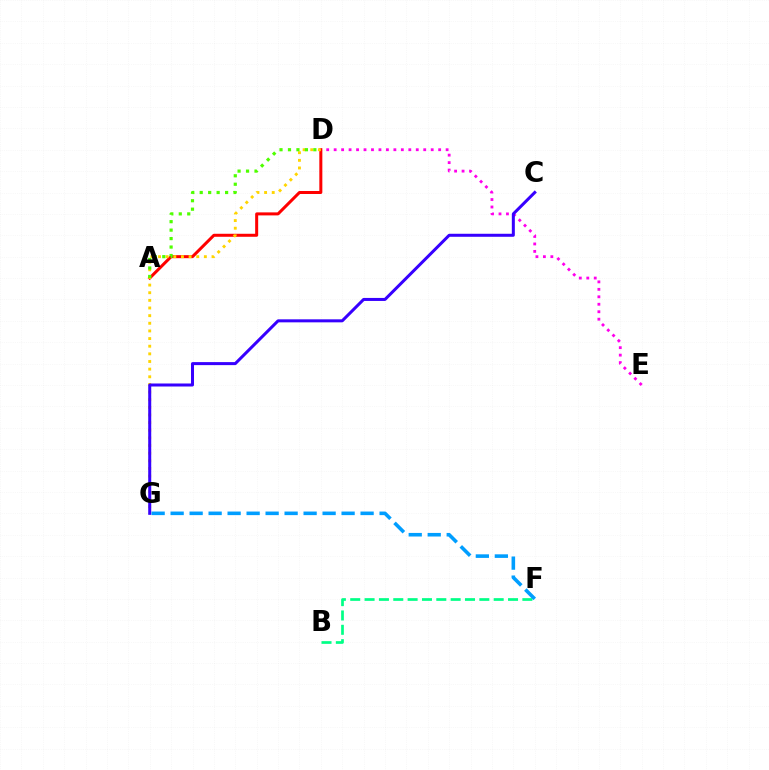{('D', 'E'): [{'color': '#ff00ed', 'line_style': 'dotted', 'thickness': 2.03}], ('A', 'D'): [{'color': '#ff0000', 'line_style': 'solid', 'thickness': 2.17}, {'color': '#4fff00', 'line_style': 'dotted', 'thickness': 2.3}], ('D', 'G'): [{'color': '#ffd500', 'line_style': 'dotted', 'thickness': 2.08}], ('B', 'F'): [{'color': '#00ff86', 'line_style': 'dashed', 'thickness': 1.95}], ('C', 'G'): [{'color': '#3700ff', 'line_style': 'solid', 'thickness': 2.17}], ('F', 'G'): [{'color': '#009eff', 'line_style': 'dashed', 'thickness': 2.58}]}